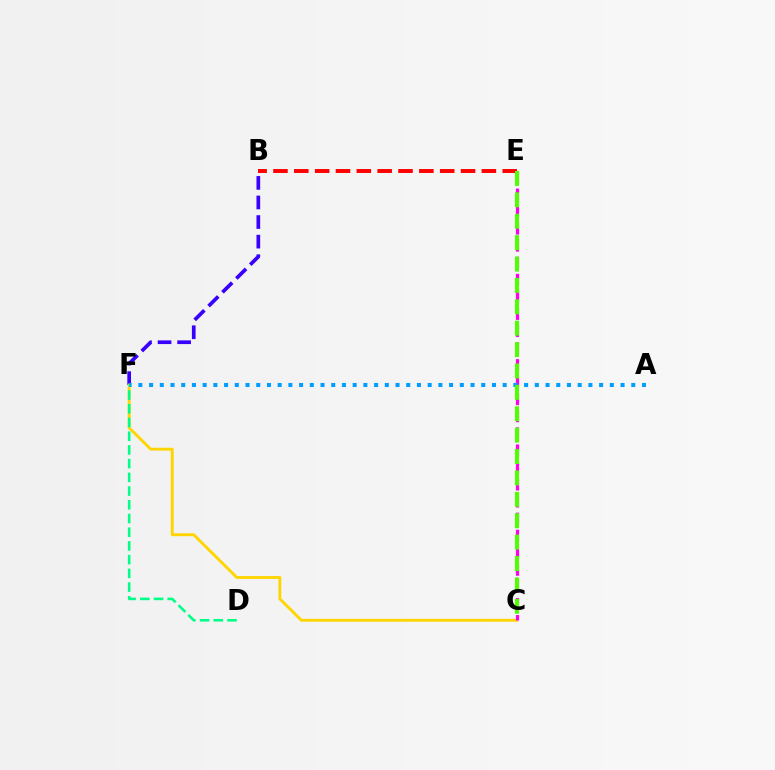{('B', 'F'): [{'color': '#3700ff', 'line_style': 'dashed', 'thickness': 2.66}], ('B', 'E'): [{'color': '#ff0000', 'line_style': 'dashed', 'thickness': 2.83}], ('C', 'F'): [{'color': '#ffd500', 'line_style': 'solid', 'thickness': 2.06}], ('C', 'E'): [{'color': '#ff00ed', 'line_style': 'dashed', 'thickness': 2.32}, {'color': '#4fff00', 'line_style': 'dashed', 'thickness': 2.91}], ('A', 'F'): [{'color': '#009eff', 'line_style': 'dotted', 'thickness': 2.91}], ('D', 'F'): [{'color': '#00ff86', 'line_style': 'dashed', 'thickness': 1.86}]}